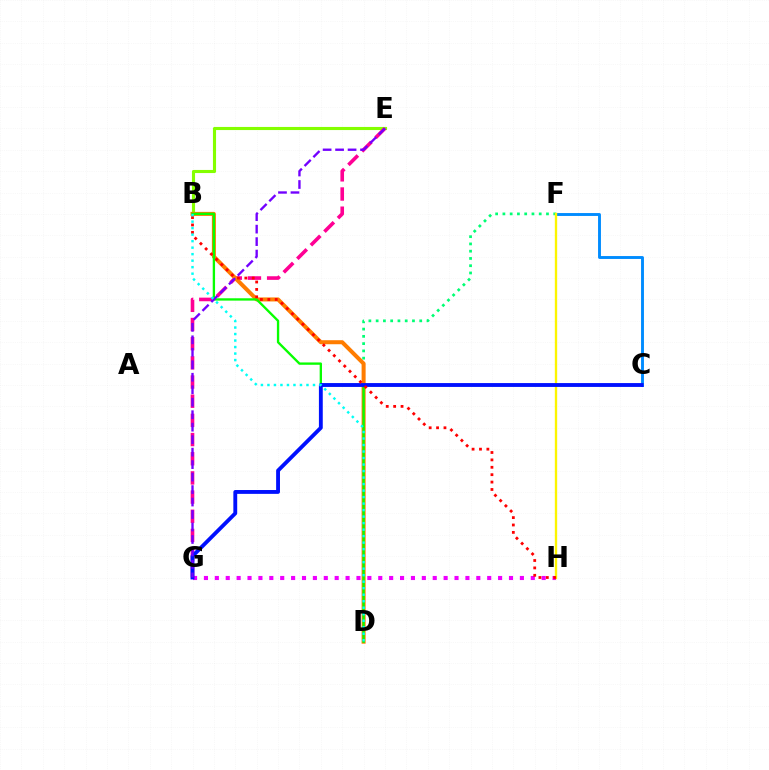{('G', 'H'): [{'color': '#ee00ff', 'line_style': 'dotted', 'thickness': 2.96}], ('D', 'F'): [{'color': '#00ff74', 'line_style': 'dotted', 'thickness': 1.97}], ('B', 'E'): [{'color': '#84ff00', 'line_style': 'solid', 'thickness': 2.24}], ('C', 'F'): [{'color': '#008cff', 'line_style': 'solid', 'thickness': 2.09}], ('E', 'G'): [{'color': '#ff0094', 'line_style': 'dashed', 'thickness': 2.61}, {'color': '#7200ff', 'line_style': 'dashed', 'thickness': 1.7}], ('B', 'D'): [{'color': '#ff7c00', 'line_style': 'solid', 'thickness': 2.9}, {'color': '#08ff00', 'line_style': 'solid', 'thickness': 1.68}, {'color': '#00fff6', 'line_style': 'dotted', 'thickness': 1.77}], ('F', 'H'): [{'color': '#fcf500', 'line_style': 'solid', 'thickness': 1.69}], ('C', 'G'): [{'color': '#0010ff', 'line_style': 'solid', 'thickness': 2.77}], ('B', 'H'): [{'color': '#ff0000', 'line_style': 'dotted', 'thickness': 2.01}]}